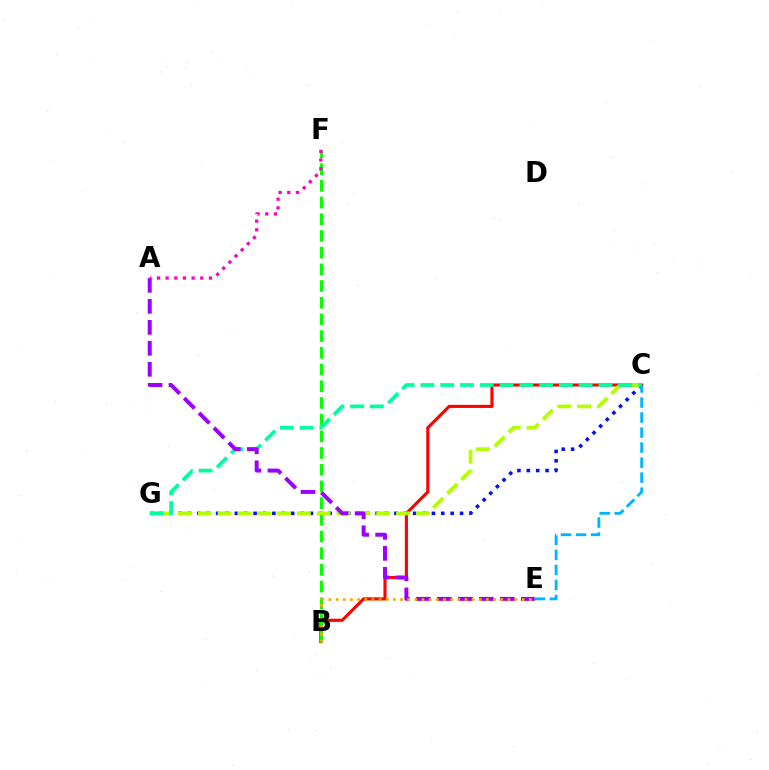{('B', 'C'): [{'color': '#ff0000', 'line_style': 'solid', 'thickness': 2.23}], ('B', 'F'): [{'color': '#08ff00', 'line_style': 'dashed', 'thickness': 2.27}], ('C', 'G'): [{'color': '#0010ff', 'line_style': 'dotted', 'thickness': 2.55}, {'color': '#b3ff00', 'line_style': 'dashed', 'thickness': 2.69}, {'color': '#00ff9d', 'line_style': 'dashed', 'thickness': 2.69}], ('A', 'E'): [{'color': '#9b00ff', 'line_style': 'dashed', 'thickness': 2.85}], ('C', 'E'): [{'color': '#00b5ff', 'line_style': 'dashed', 'thickness': 2.04}], ('B', 'E'): [{'color': '#ffa500', 'line_style': 'dotted', 'thickness': 1.94}], ('A', 'F'): [{'color': '#ff00bd', 'line_style': 'dotted', 'thickness': 2.36}]}